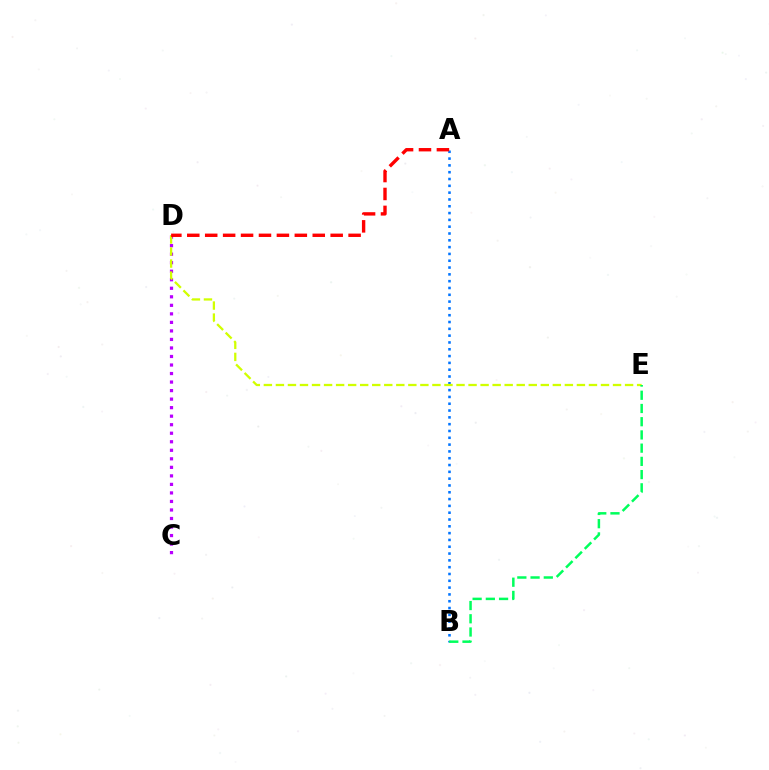{('A', 'B'): [{'color': '#0074ff', 'line_style': 'dotted', 'thickness': 1.85}], ('C', 'D'): [{'color': '#b900ff', 'line_style': 'dotted', 'thickness': 2.32}], ('D', 'E'): [{'color': '#d1ff00', 'line_style': 'dashed', 'thickness': 1.64}], ('B', 'E'): [{'color': '#00ff5c', 'line_style': 'dashed', 'thickness': 1.8}], ('A', 'D'): [{'color': '#ff0000', 'line_style': 'dashed', 'thickness': 2.44}]}